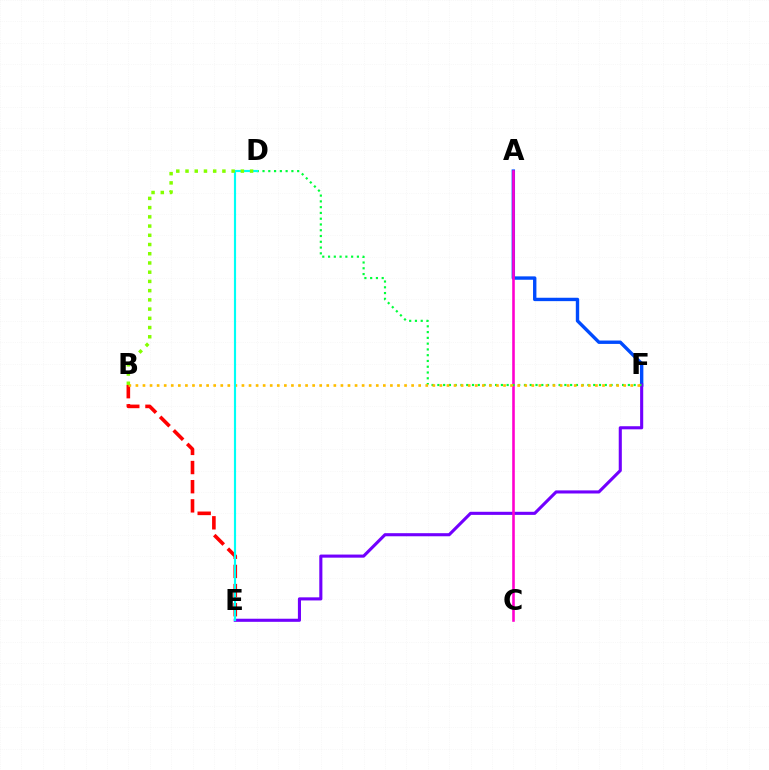{('A', 'F'): [{'color': '#004bff', 'line_style': 'solid', 'thickness': 2.44}], ('E', 'F'): [{'color': '#7200ff', 'line_style': 'solid', 'thickness': 2.23}], ('B', 'E'): [{'color': '#ff0000', 'line_style': 'dashed', 'thickness': 2.6}], ('A', 'C'): [{'color': '#ff00cf', 'line_style': 'solid', 'thickness': 1.87}], ('D', 'F'): [{'color': '#00ff39', 'line_style': 'dotted', 'thickness': 1.57}], ('B', 'F'): [{'color': '#ffbd00', 'line_style': 'dotted', 'thickness': 1.92}], ('D', 'E'): [{'color': '#00fff6', 'line_style': 'solid', 'thickness': 1.55}], ('B', 'D'): [{'color': '#84ff00', 'line_style': 'dotted', 'thickness': 2.51}]}